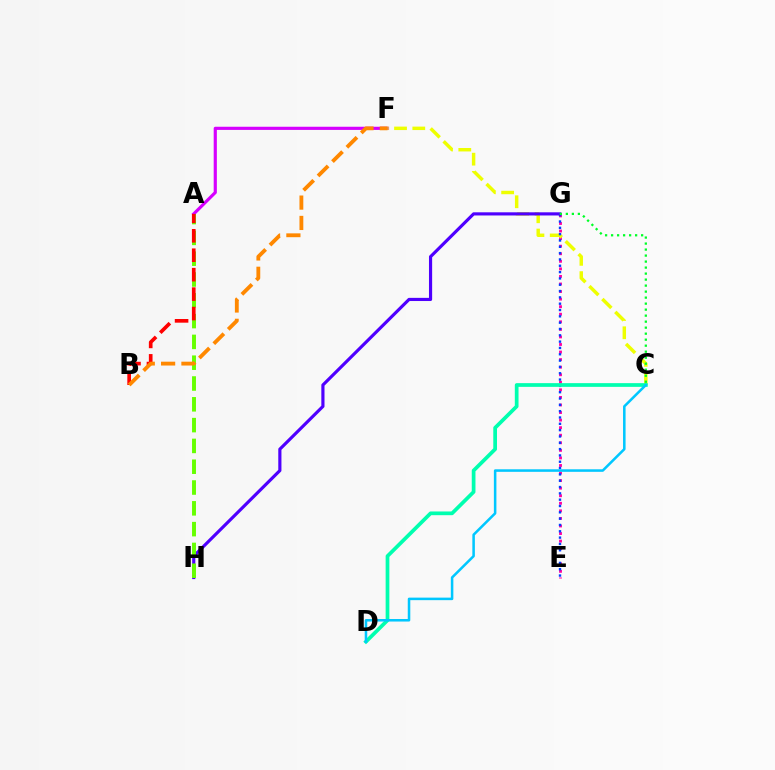{('E', 'G'): [{'color': '#ff00a0', 'line_style': 'dotted', 'thickness': 2.05}, {'color': '#003fff', 'line_style': 'dotted', 'thickness': 1.72}], ('A', 'F'): [{'color': '#d600ff', 'line_style': 'solid', 'thickness': 2.28}], ('C', 'F'): [{'color': '#eeff00', 'line_style': 'dashed', 'thickness': 2.48}], ('G', 'H'): [{'color': '#4f00ff', 'line_style': 'solid', 'thickness': 2.28}], ('A', 'H'): [{'color': '#66ff00', 'line_style': 'dashed', 'thickness': 2.83}], ('C', 'G'): [{'color': '#00ff27', 'line_style': 'dotted', 'thickness': 1.63}], ('A', 'B'): [{'color': '#ff0000', 'line_style': 'dashed', 'thickness': 2.64}], ('C', 'D'): [{'color': '#00ffaf', 'line_style': 'solid', 'thickness': 2.68}, {'color': '#00c7ff', 'line_style': 'solid', 'thickness': 1.83}], ('B', 'F'): [{'color': '#ff8800', 'line_style': 'dashed', 'thickness': 2.76}]}